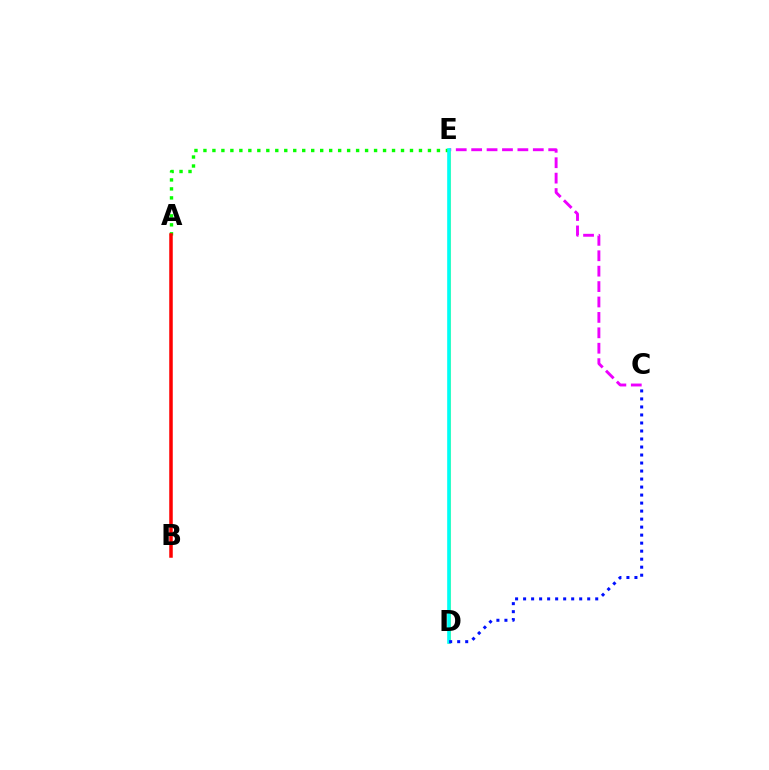{('D', 'E'): [{'color': '#fcf500', 'line_style': 'solid', 'thickness': 2.18}, {'color': '#00fff6', 'line_style': 'solid', 'thickness': 2.61}], ('C', 'E'): [{'color': '#ee00ff', 'line_style': 'dashed', 'thickness': 2.09}], ('A', 'E'): [{'color': '#08ff00', 'line_style': 'dotted', 'thickness': 2.44}], ('A', 'B'): [{'color': '#ff0000', 'line_style': 'solid', 'thickness': 2.53}], ('C', 'D'): [{'color': '#0010ff', 'line_style': 'dotted', 'thickness': 2.18}]}